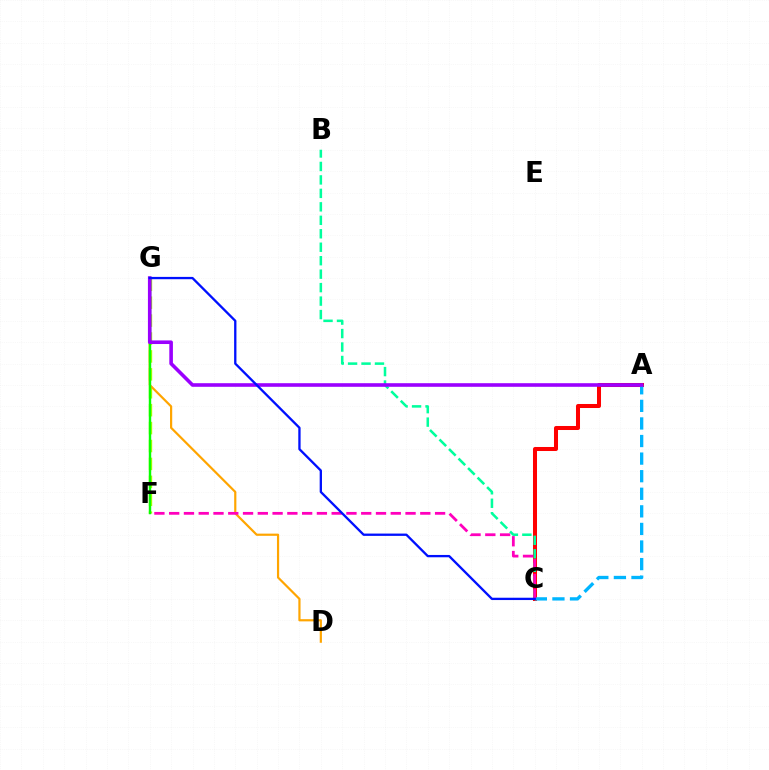{('F', 'G'): [{'color': '#b3ff00', 'line_style': 'dashed', 'thickness': 2.43}, {'color': '#08ff00', 'line_style': 'solid', 'thickness': 1.75}], ('D', 'G'): [{'color': '#ffa500', 'line_style': 'solid', 'thickness': 1.58}], ('A', 'C'): [{'color': '#ff0000', 'line_style': 'solid', 'thickness': 2.9}, {'color': '#00b5ff', 'line_style': 'dashed', 'thickness': 2.39}], ('B', 'C'): [{'color': '#00ff9d', 'line_style': 'dashed', 'thickness': 1.83}], ('C', 'F'): [{'color': '#ff00bd', 'line_style': 'dashed', 'thickness': 2.01}], ('A', 'G'): [{'color': '#9b00ff', 'line_style': 'solid', 'thickness': 2.59}], ('C', 'G'): [{'color': '#0010ff', 'line_style': 'solid', 'thickness': 1.67}]}